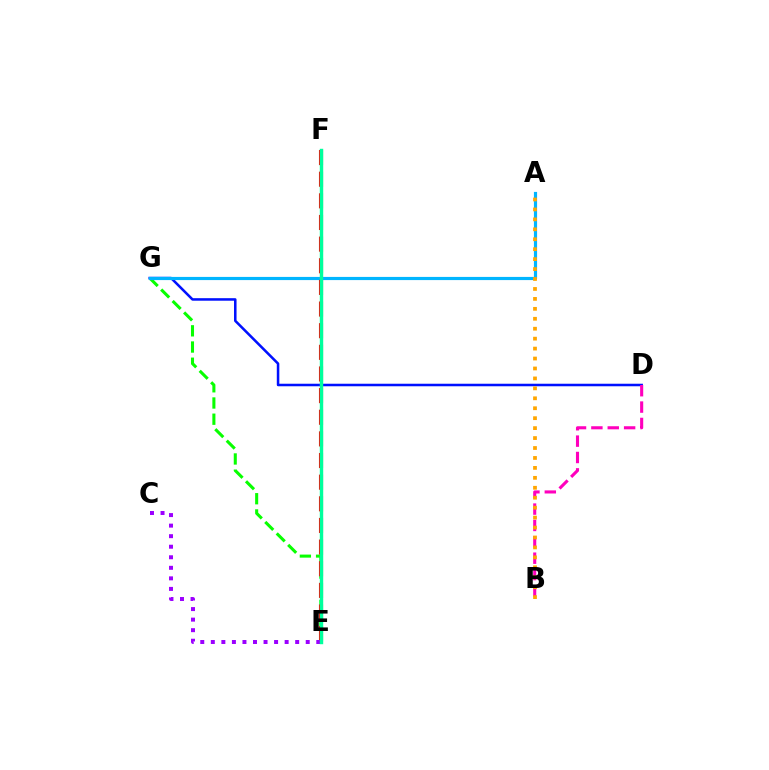{('E', 'G'): [{'color': '#08ff00', 'line_style': 'dashed', 'thickness': 2.2}], ('D', 'G'): [{'color': '#0010ff', 'line_style': 'solid', 'thickness': 1.82}], ('B', 'D'): [{'color': '#ff00bd', 'line_style': 'dashed', 'thickness': 2.22}], ('A', 'G'): [{'color': '#00b5ff', 'line_style': 'solid', 'thickness': 2.28}], ('E', 'F'): [{'color': '#b3ff00', 'line_style': 'dashed', 'thickness': 2.18}, {'color': '#ff0000', 'line_style': 'dashed', 'thickness': 2.94}, {'color': '#00ff9d', 'line_style': 'solid', 'thickness': 2.46}], ('A', 'B'): [{'color': '#ffa500', 'line_style': 'dotted', 'thickness': 2.7}], ('C', 'E'): [{'color': '#9b00ff', 'line_style': 'dotted', 'thickness': 2.87}]}